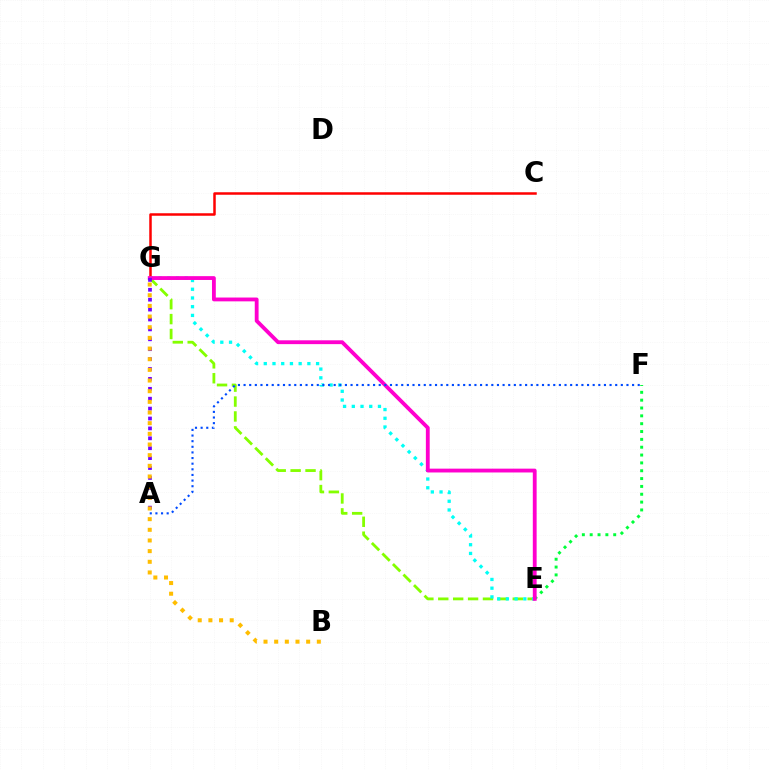{('C', 'G'): [{'color': '#ff0000', 'line_style': 'solid', 'thickness': 1.8}], ('E', 'G'): [{'color': '#84ff00', 'line_style': 'dashed', 'thickness': 2.02}, {'color': '#00fff6', 'line_style': 'dotted', 'thickness': 2.37}, {'color': '#ff00cf', 'line_style': 'solid', 'thickness': 2.75}], ('E', 'F'): [{'color': '#00ff39', 'line_style': 'dotted', 'thickness': 2.13}], ('A', 'G'): [{'color': '#7200ff', 'line_style': 'dotted', 'thickness': 2.69}], ('A', 'F'): [{'color': '#004bff', 'line_style': 'dotted', 'thickness': 1.53}], ('B', 'G'): [{'color': '#ffbd00', 'line_style': 'dotted', 'thickness': 2.9}]}